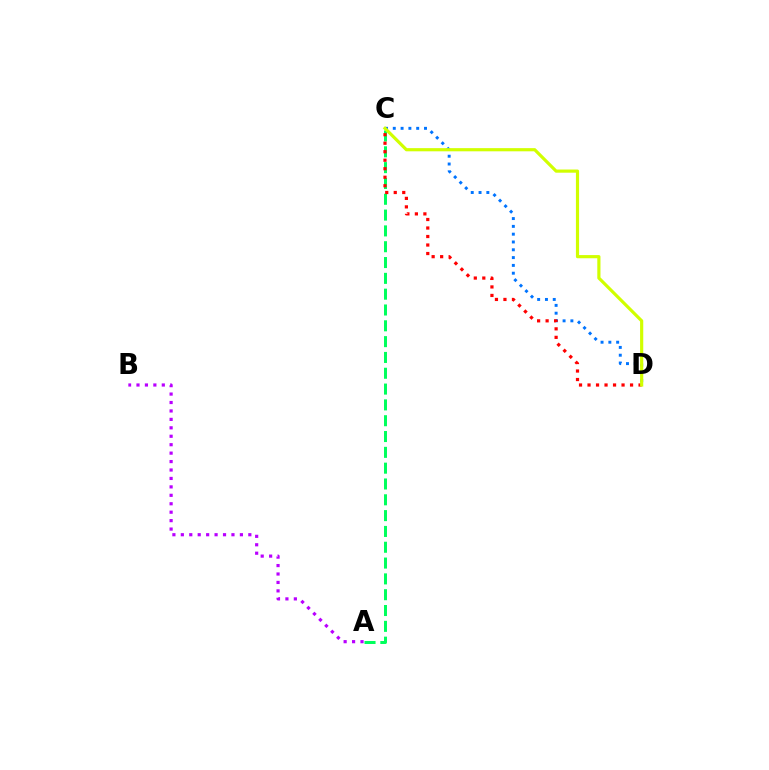{('C', 'D'): [{'color': '#0074ff', 'line_style': 'dotted', 'thickness': 2.12}, {'color': '#ff0000', 'line_style': 'dotted', 'thickness': 2.31}, {'color': '#d1ff00', 'line_style': 'solid', 'thickness': 2.29}], ('A', 'C'): [{'color': '#00ff5c', 'line_style': 'dashed', 'thickness': 2.15}], ('A', 'B'): [{'color': '#b900ff', 'line_style': 'dotted', 'thickness': 2.29}]}